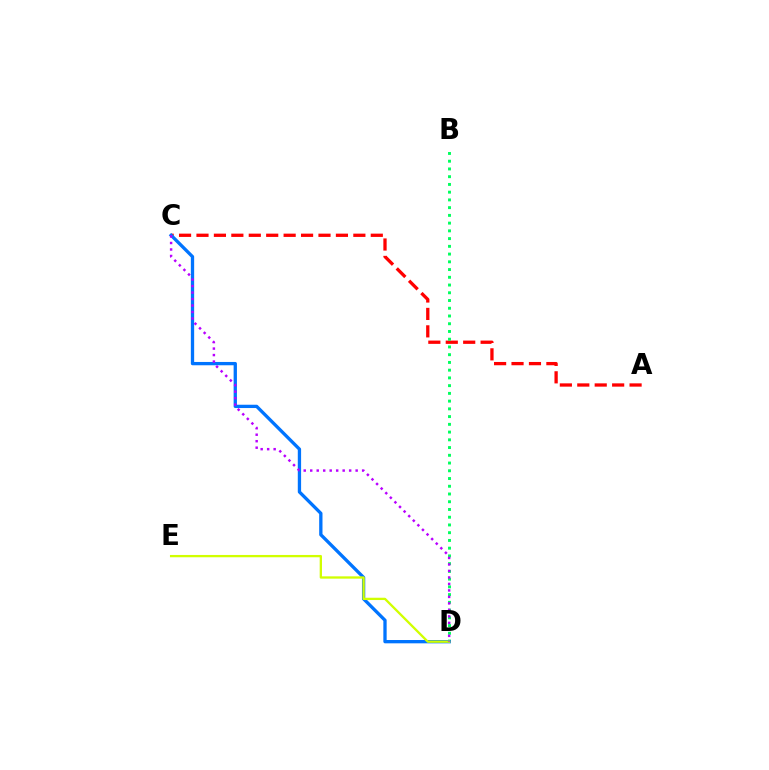{('A', 'C'): [{'color': '#ff0000', 'line_style': 'dashed', 'thickness': 2.37}], ('B', 'D'): [{'color': '#00ff5c', 'line_style': 'dotted', 'thickness': 2.1}], ('C', 'D'): [{'color': '#0074ff', 'line_style': 'solid', 'thickness': 2.38}, {'color': '#b900ff', 'line_style': 'dotted', 'thickness': 1.76}], ('D', 'E'): [{'color': '#d1ff00', 'line_style': 'solid', 'thickness': 1.66}]}